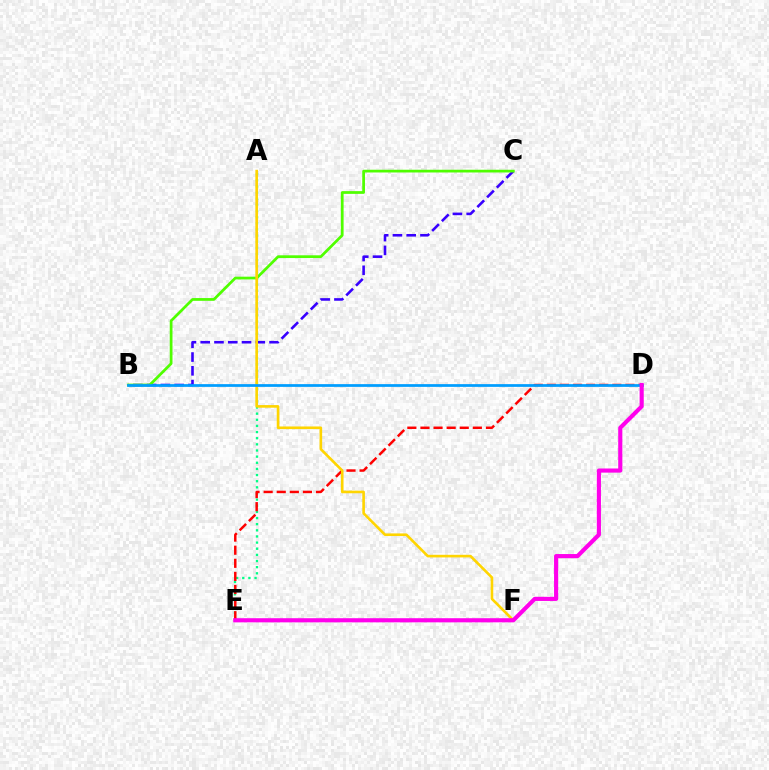{('B', 'C'): [{'color': '#3700ff', 'line_style': 'dashed', 'thickness': 1.87}, {'color': '#4fff00', 'line_style': 'solid', 'thickness': 1.97}], ('A', 'E'): [{'color': '#00ff86', 'line_style': 'dotted', 'thickness': 1.67}], ('D', 'E'): [{'color': '#ff0000', 'line_style': 'dashed', 'thickness': 1.78}, {'color': '#ff00ed', 'line_style': 'solid', 'thickness': 2.98}], ('A', 'F'): [{'color': '#ffd500', 'line_style': 'solid', 'thickness': 1.89}], ('B', 'D'): [{'color': '#009eff', 'line_style': 'solid', 'thickness': 1.97}]}